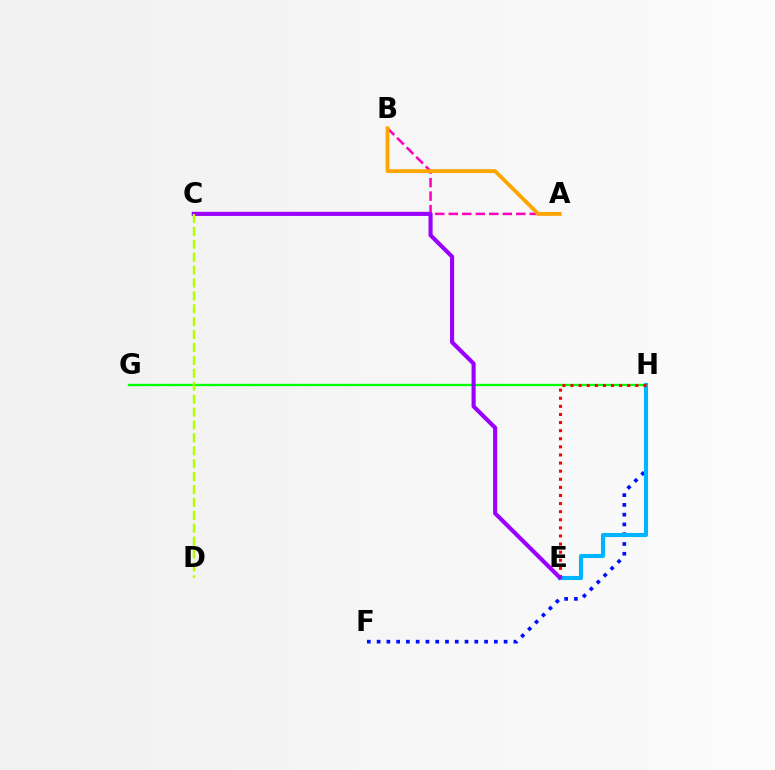{('G', 'H'): [{'color': '#00ff9d', 'line_style': 'dotted', 'thickness': 1.54}, {'color': '#08ff00', 'line_style': 'solid', 'thickness': 1.64}], ('A', 'B'): [{'color': '#ff00bd', 'line_style': 'dashed', 'thickness': 1.83}, {'color': '#ffa500', 'line_style': 'solid', 'thickness': 2.76}], ('F', 'H'): [{'color': '#0010ff', 'line_style': 'dotted', 'thickness': 2.65}], ('E', 'H'): [{'color': '#00b5ff', 'line_style': 'solid', 'thickness': 2.95}, {'color': '#ff0000', 'line_style': 'dotted', 'thickness': 2.2}], ('C', 'E'): [{'color': '#9b00ff', 'line_style': 'solid', 'thickness': 2.96}], ('C', 'D'): [{'color': '#b3ff00', 'line_style': 'dashed', 'thickness': 1.75}]}